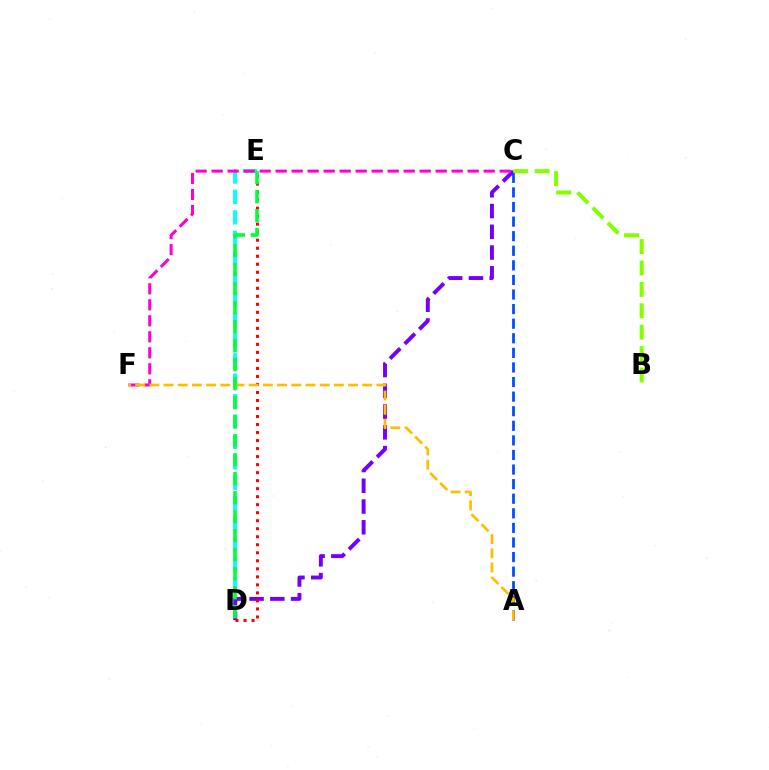{('A', 'C'): [{'color': '#004bff', 'line_style': 'dashed', 'thickness': 1.98}], ('D', 'E'): [{'color': '#00fff6', 'line_style': 'dashed', 'thickness': 2.77}, {'color': '#ff0000', 'line_style': 'dotted', 'thickness': 2.18}, {'color': '#00ff39', 'line_style': 'dashed', 'thickness': 2.58}], ('C', 'D'): [{'color': '#7200ff', 'line_style': 'dashed', 'thickness': 2.82}], ('B', 'C'): [{'color': '#84ff00', 'line_style': 'dashed', 'thickness': 2.91}], ('C', 'F'): [{'color': '#ff00cf', 'line_style': 'dashed', 'thickness': 2.17}], ('A', 'F'): [{'color': '#ffbd00', 'line_style': 'dashed', 'thickness': 1.93}]}